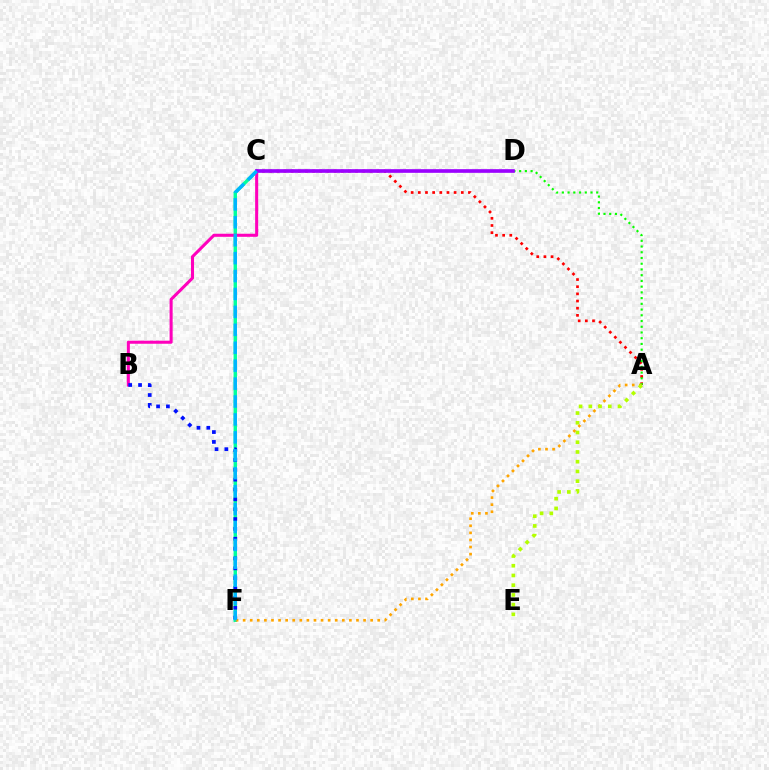{('A', 'C'): [{'color': '#ff0000', 'line_style': 'dotted', 'thickness': 1.95}], ('A', 'D'): [{'color': '#08ff00', 'line_style': 'dotted', 'thickness': 1.56}], ('C', 'F'): [{'color': '#00ff9d', 'line_style': 'solid', 'thickness': 2.45}, {'color': '#00b5ff', 'line_style': 'dashed', 'thickness': 2.43}], ('A', 'F'): [{'color': '#ffa500', 'line_style': 'dotted', 'thickness': 1.92}], ('B', 'C'): [{'color': '#ff00bd', 'line_style': 'solid', 'thickness': 2.2}], ('C', 'D'): [{'color': '#9b00ff', 'line_style': 'solid', 'thickness': 2.63}], ('B', 'F'): [{'color': '#0010ff', 'line_style': 'dotted', 'thickness': 2.68}], ('A', 'E'): [{'color': '#b3ff00', 'line_style': 'dotted', 'thickness': 2.64}]}